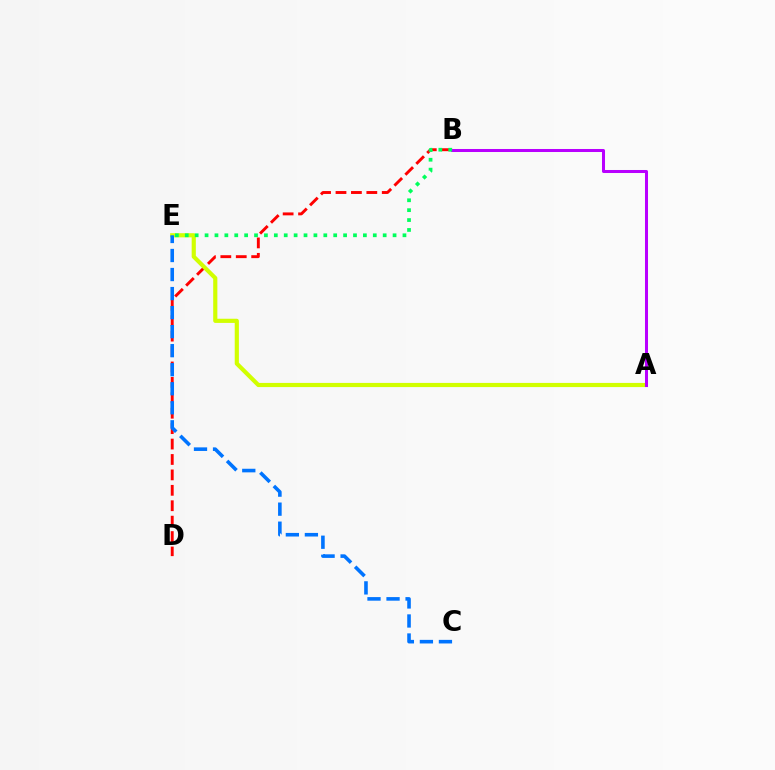{('B', 'D'): [{'color': '#ff0000', 'line_style': 'dashed', 'thickness': 2.09}], ('A', 'E'): [{'color': '#d1ff00', 'line_style': 'solid', 'thickness': 3.0}], ('A', 'B'): [{'color': '#b900ff', 'line_style': 'solid', 'thickness': 2.18}], ('B', 'E'): [{'color': '#00ff5c', 'line_style': 'dotted', 'thickness': 2.69}], ('C', 'E'): [{'color': '#0074ff', 'line_style': 'dashed', 'thickness': 2.59}]}